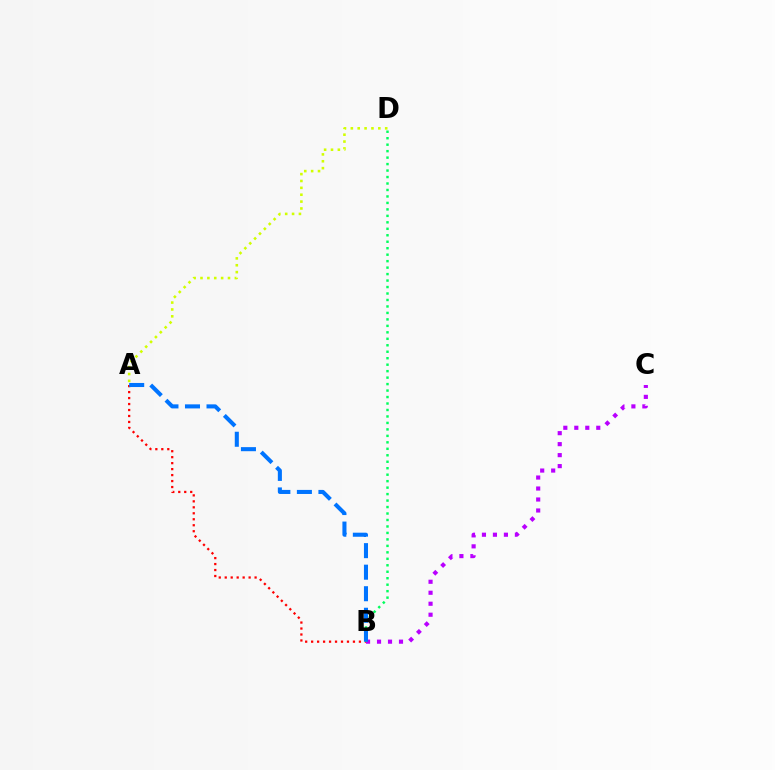{('A', 'B'): [{'color': '#ff0000', 'line_style': 'dotted', 'thickness': 1.62}, {'color': '#0074ff', 'line_style': 'dashed', 'thickness': 2.93}], ('B', 'C'): [{'color': '#b900ff', 'line_style': 'dotted', 'thickness': 2.98}], ('A', 'D'): [{'color': '#d1ff00', 'line_style': 'dotted', 'thickness': 1.87}], ('B', 'D'): [{'color': '#00ff5c', 'line_style': 'dotted', 'thickness': 1.76}]}